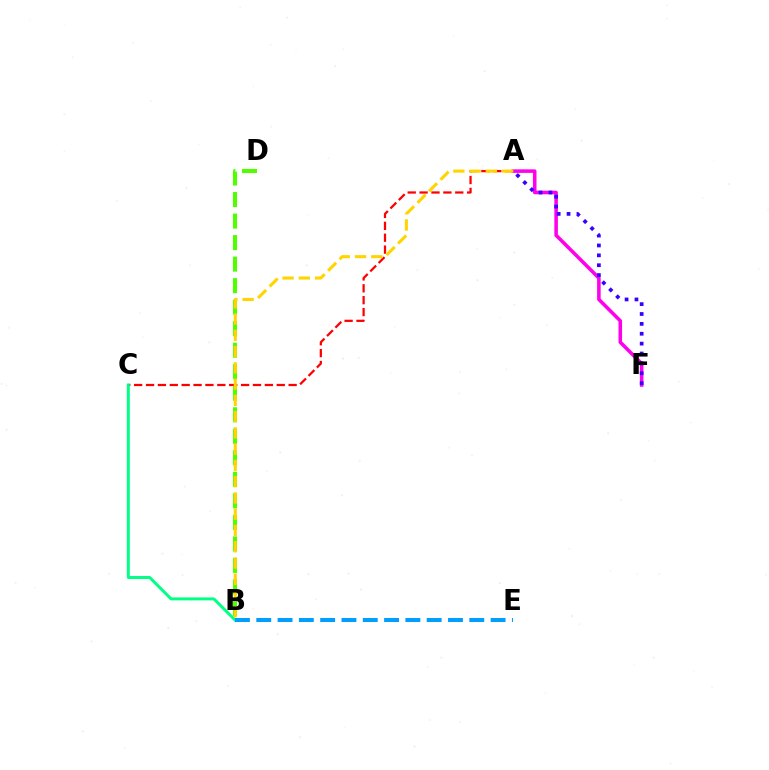{('A', 'C'): [{'color': '#ff0000', 'line_style': 'dashed', 'thickness': 1.61}], ('A', 'F'): [{'color': '#ff00ed', 'line_style': 'solid', 'thickness': 2.56}, {'color': '#3700ff', 'line_style': 'dotted', 'thickness': 2.68}], ('B', 'C'): [{'color': '#00ff86', 'line_style': 'solid', 'thickness': 2.13}], ('B', 'D'): [{'color': '#4fff00', 'line_style': 'dashed', 'thickness': 2.92}], ('B', 'E'): [{'color': '#009eff', 'line_style': 'dashed', 'thickness': 2.89}], ('A', 'B'): [{'color': '#ffd500', 'line_style': 'dashed', 'thickness': 2.21}]}